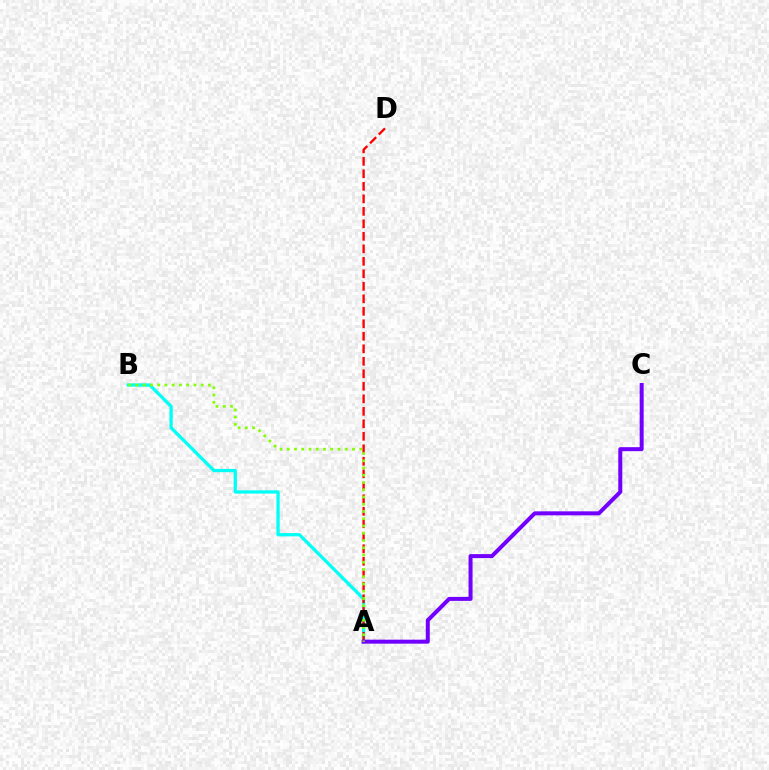{('A', 'B'): [{'color': '#00fff6', 'line_style': 'solid', 'thickness': 2.36}, {'color': '#84ff00', 'line_style': 'dotted', 'thickness': 1.97}], ('A', 'D'): [{'color': '#ff0000', 'line_style': 'dashed', 'thickness': 1.7}], ('A', 'C'): [{'color': '#7200ff', 'line_style': 'solid', 'thickness': 2.88}]}